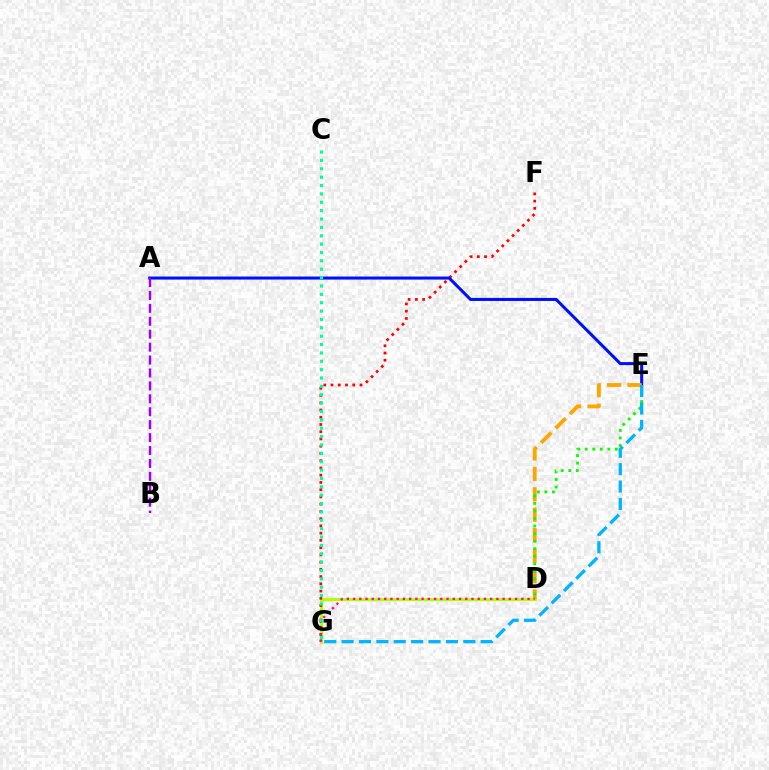{('D', 'G'): [{'color': '#b3ff00', 'line_style': 'solid', 'thickness': 2.29}, {'color': '#ff00bd', 'line_style': 'dotted', 'thickness': 1.69}], ('F', 'G'): [{'color': '#ff0000', 'line_style': 'dotted', 'thickness': 1.97}], ('A', 'E'): [{'color': '#0010ff', 'line_style': 'solid', 'thickness': 2.19}], ('A', 'B'): [{'color': '#9b00ff', 'line_style': 'dashed', 'thickness': 1.76}], ('D', 'E'): [{'color': '#ffa500', 'line_style': 'dashed', 'thickness': 2.78}, {'color': '#08ff00', 'line_style': 'dotted', 'thickness': 2.05}], ('C', 'G'): [{'color': '#00ff9d', 'line_style': 'dotted', 'thickness': 2.27}], ('E', 'G'): [{'color': '#00b5ff', 'line_style': 'dashed', 'thickness': 2.36}]}